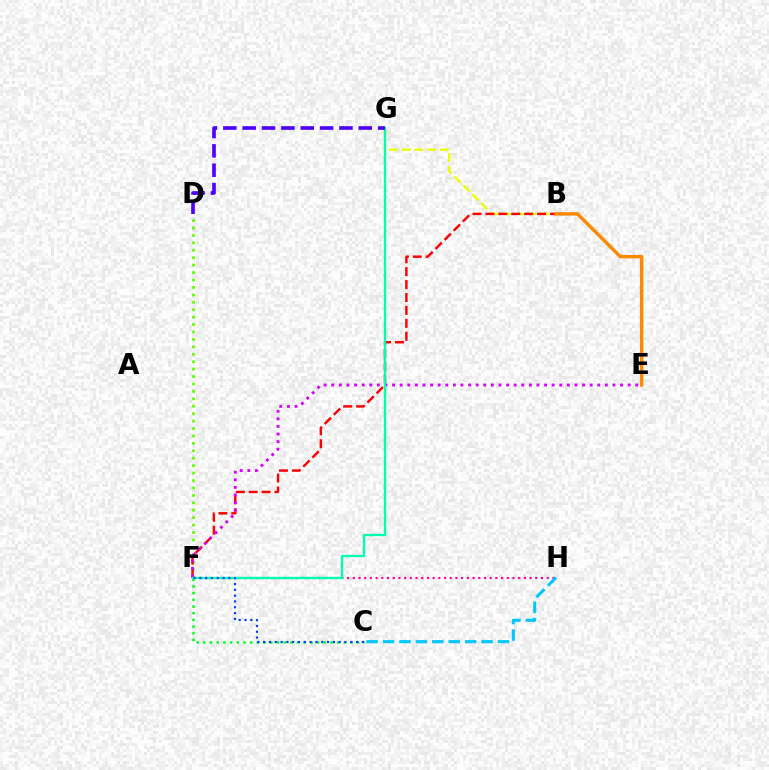{('F', 'H'): [{'color': '#ff00a0', 'line_style': 'dotted', 'thickness': 1.55}], ('D', 'F'): [{'color': '#66ff00', 'line_style': 'dotted', 'thickness': 2.02}], ('B', 'G'): [{'color': '#eeff00', 'line_style': 'dashed', 'thickness': 1.72}], ('B', 'F'): [{'color': '#ff0000', 'line_style': 'dashed', 'thickness': 1.76}], ('C', 'F'): [{'color': '#00ff27', 'line_style': 'dotted', 'thickness': 1.82}, {'color': '#003fff', 'line_style': 'dotted', 'thickness': 1.58}], ('E', 'F'): [{'color': '#d600ff', 'line_style': 'dotted', 'thickness': 2.06}], ('C', 'H'): [{'color': '#00c7ff', 'line_style': 'dashed', 'thickness': 2.23}], ('F', 'G'): [{'color': '#00ffaf', 'line_style': 'solid', 'thickness': 1.69}], ('D', 'G'): [{'color': '#4f00ff', 'line_style': 'dashed', 'thickness': 2.63}], ('B', 'E'): [{'color': '#ff8800', 'line_style': 'solid', 'thickness': 2.47}]}